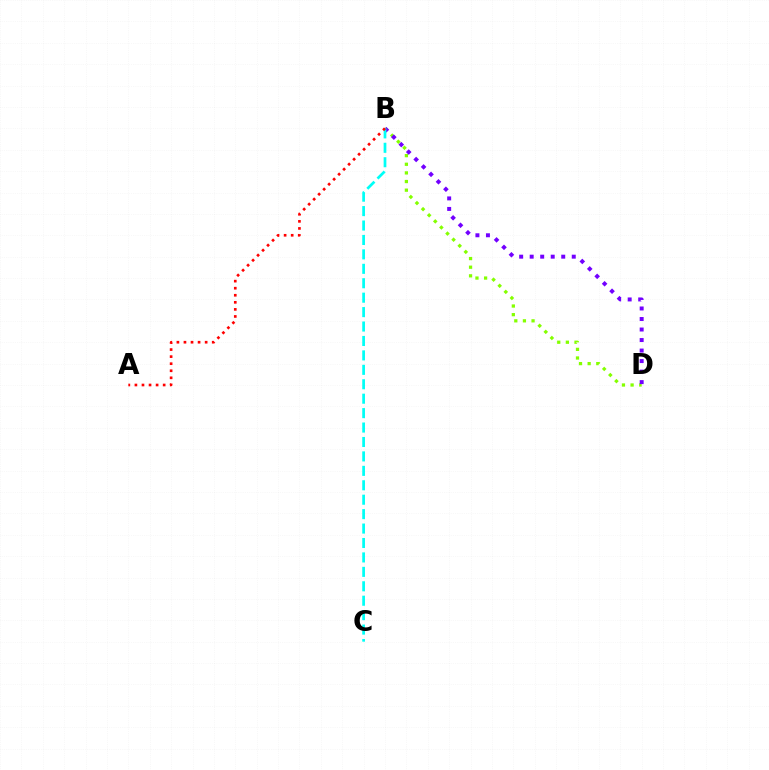{('B', 'D'): [{'color': '#84ff00', 'line_style': 'dotted', 'thickness': 2.35}, {'color': '#7200ff', 'line_style': 'dotted', 'thickness': 2.86}], ('B', 'C'): [{'color': '#00fff6', 'line_style': 'dashed', 'thickness': 1.96}], ('A', 'B'): [{'color': '#ff0000', 'line_style': 'dotted', 'thickness': 1.92}]}